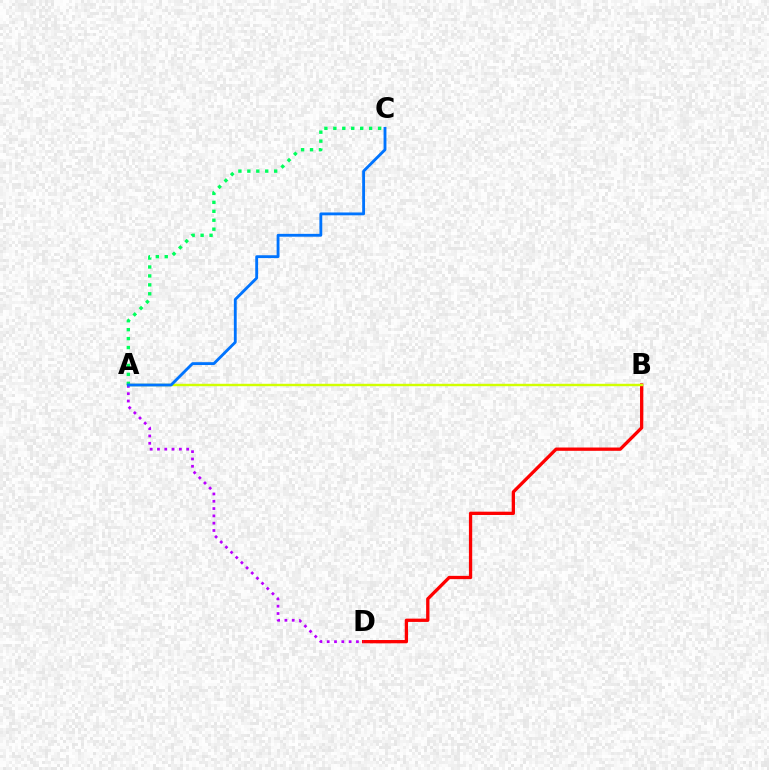{('B', 'D'): [{'color': '#ff0000', 'line_style': 'solid', 'thickness': 2.37}], ('A', 'B'): [{'color': '#d1ff00', 'line_style': 'solid', 'thickness': 1.74}], ('A', 'D'): [{'color': '#b900ff', 'line_style': 'dotted', 'thickness': 1.99}], ('A', 'C'): [{'color': '#00ff5c', 'line_style': 'dotted', 'thickness': 2.43}, {'color': '#0074ff', 'line_style': 'solid', 'thickness': 2.05}]}